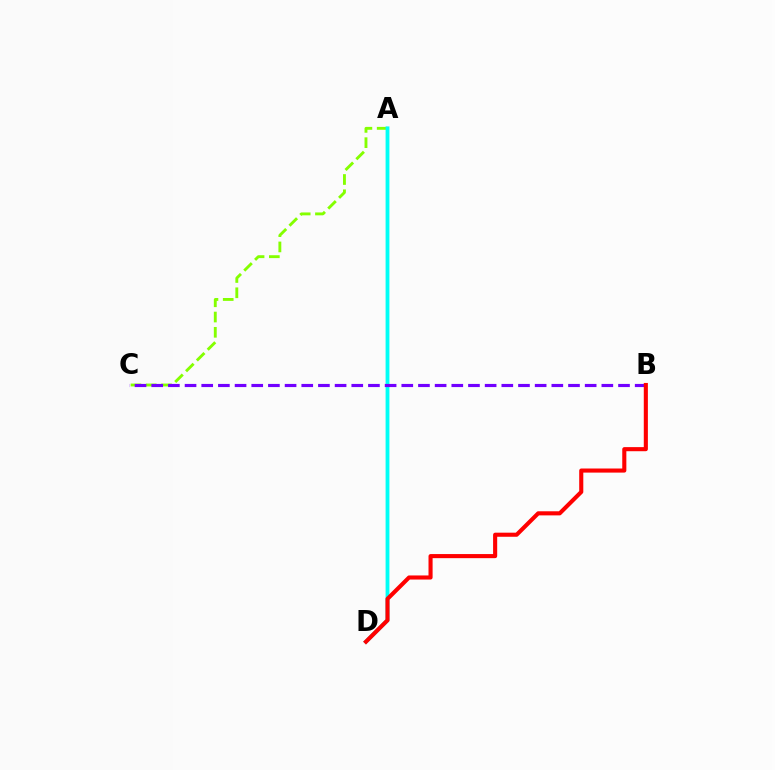{('A', 'C'): [{'color': '#84ff00', 'line_style': 'dashed', 'thickness': 2.07}], ('A', 'D'): [{'color': '#00fff6', 'line_style': 'solid', 'thickness': 2.75}], ('B', 'C'): [{'color': '#7200ff', 'line_style': 'dashed', 'thickness': 2.26}], ('B', 'D'): [{'color': '#ff0000', 'line_style': 'solid', 'thickness': 2.95}]}